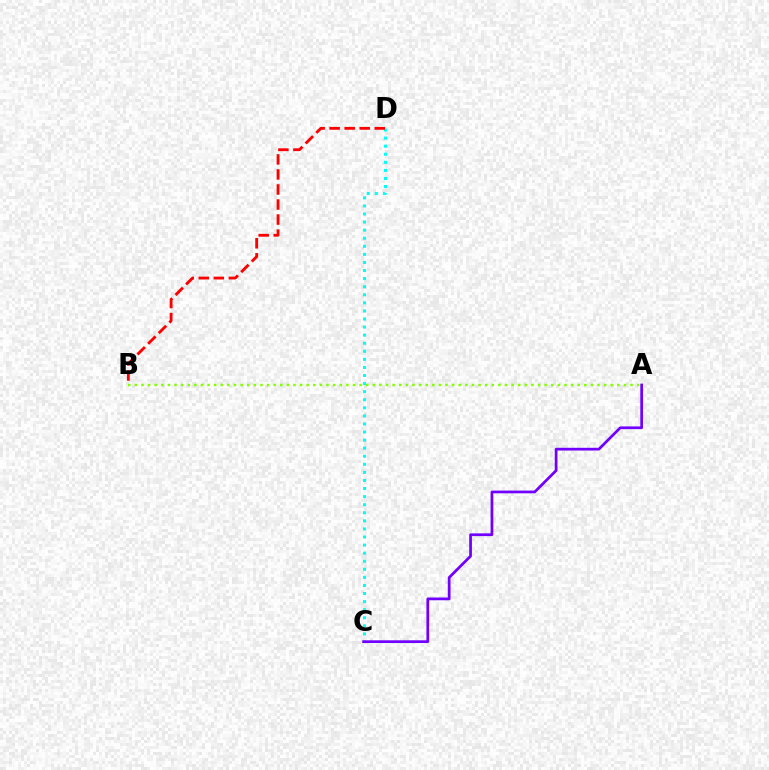{('C', 'D'): [{'color': '#00fff6', 'line_style': 'dotted', 'thickness': 2.19}], ('A', 'B'): [{'color': '#84ff00', 'line_style': 'dotted', 'thickness': 1.8}], ('A', 'C'): [{'color': '#7200ff', 'line_style': 'solid', 'thickness': 1.97}], ('B', 'D'): [{'color': '#ff0000', 'line_style': 'dashed', 'thickness': 2.04}]}